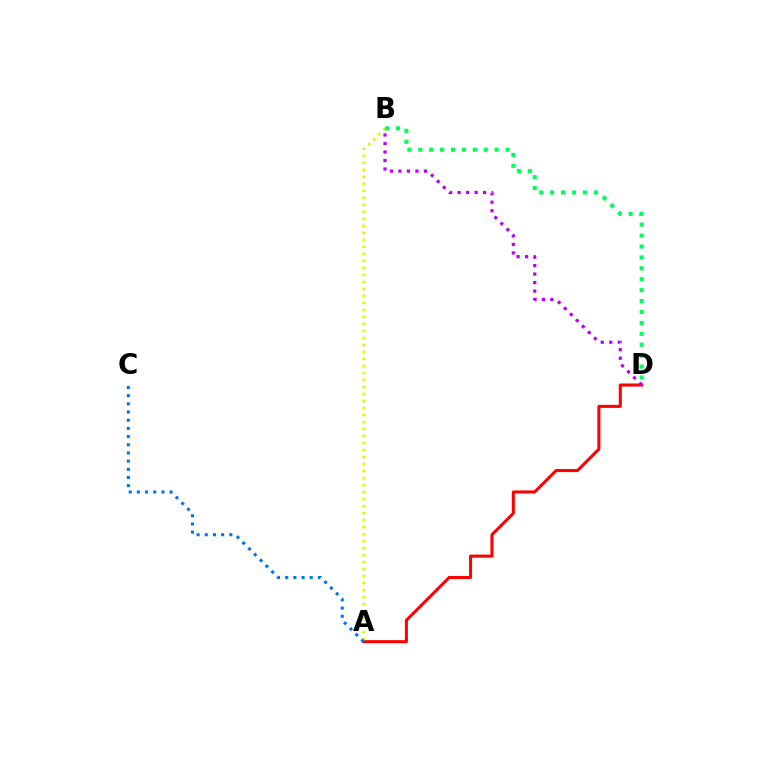{('A', 'D'): [{'color': '#ff0000', 'line_style': 'solid', 'thickness': 2.19}], ('A', 'B'): [{'color': '#d1ff00', 'line_style': 'dotted', 'thickness': 1.9}], ('B', 'D'): [{'color': '#b900ff', 'line_style': 'dotted', 'thickness': 2.31}, {'color': '#00ff5c', 'line_style': 'dotted', 'thickness': 2.97}], ('A', 'C'): [{'color': '#0074ff', 'line_style': 'dotted', 'thickness': 2.22}]}